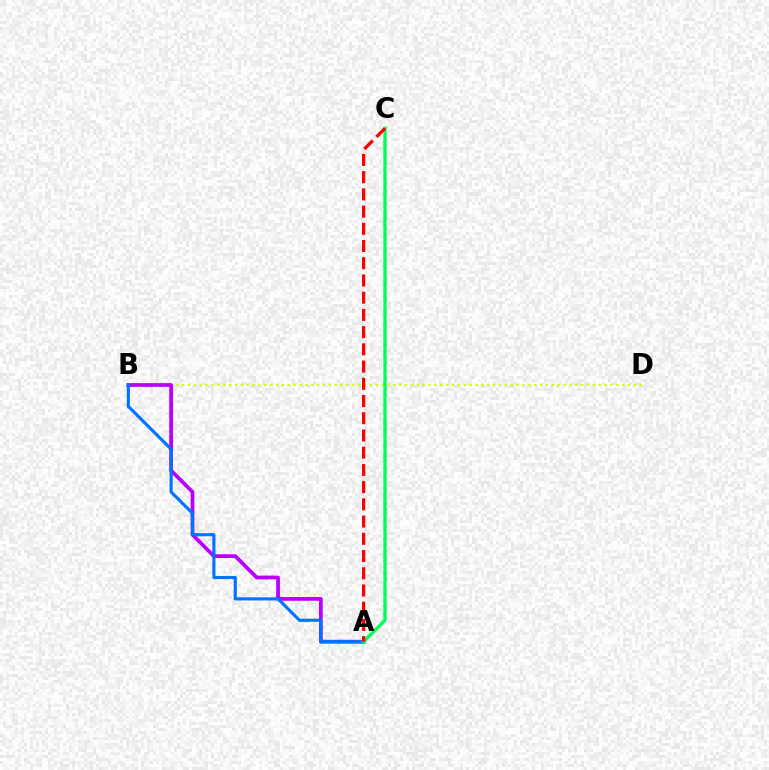{('B', 'D'): [{'color': '#d1ff00', 'line_style': 'dotted', 'thickness': 1.59}], ('A', 'B'): [{'color': '#b900ff', 'line_style': 'solid', 'thickness': 2.69}, {'color': '#0074ff', 'line_style': 'solid', 'thickness': 2.26}], ('A', 'C'): [{'color': '#00ff5c', 'line_style': 'solid', 'thickness': 2.42}, {'color': '#ff0000', 'line_style': 'dashed', 'thickness': 2.34}]}